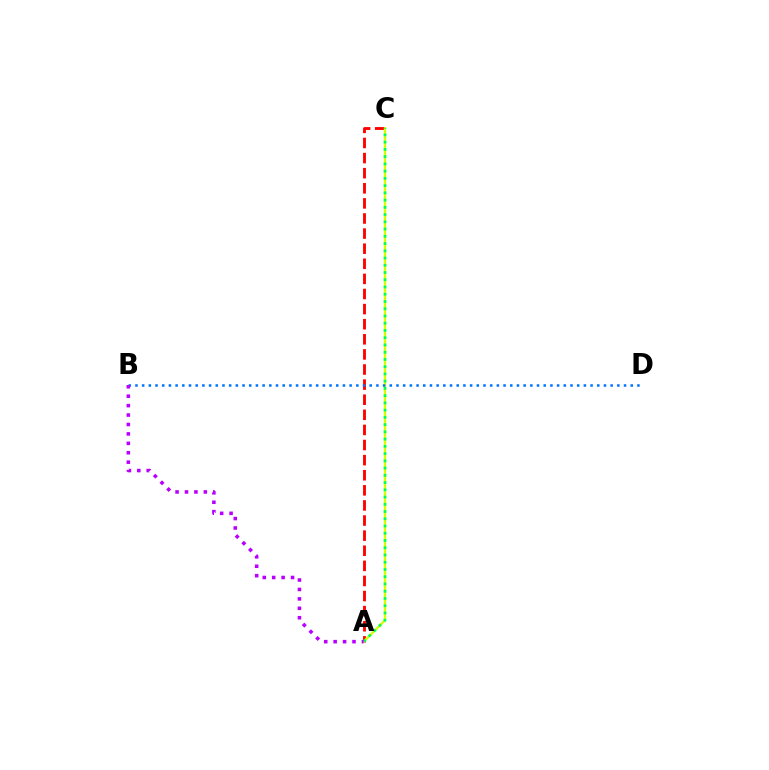{('A', 'C'): [{'color': '#ff0000', 'line_style': 'dashed', 'thickness': 2.05}, {'color': '#d1ff00', 'line_style': 'solid', 'thickness': 1.67}, {'color': '#00ff5c', 'line_style': 'dotted', 'thickness': 1.97}], ('B', 'D'): [{'color': '#0074ff', 'line_style': 'dotted', 'thickness': 1.82}], ('A', 'B'): [{'color': '#b900ff', 'line_style': 'dotted', 'thickness': 2.56}]}